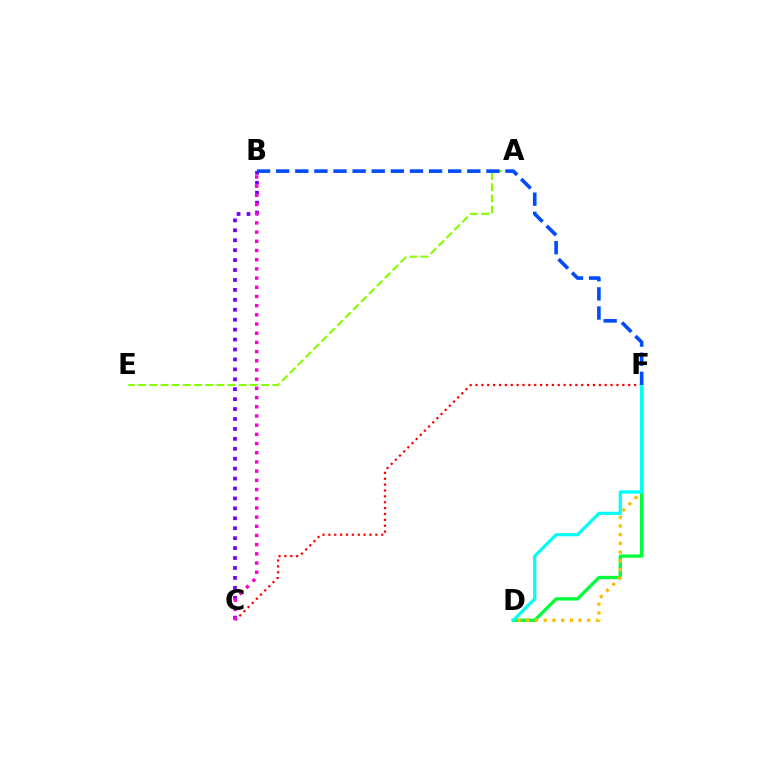{('A', 'E'): [{'color': '#84ff00', 'line_style': 'dashed', 'thickness': 1.52}], ('D', 'F'): [{'color': '#00ff39', 'line_style': 'solid', 'thickness': 2.38}, {'color': '#ffbd00', 'line_style': 'dotted', 'thickness': 2.37}, {'color': '#00fff6', 'line_style': 'solid', 'thickness': 2.28}], ('B', 'C'): [{'color': '#7200ff', 'line_style': 'dotted', 'thickness': 2.7}, {'color': '#ff00cf', 'line_style': 'dotted', 'thickness': 2.5}], ('C', 'F'): [{'color': '#ff0000', 'line_style': 'dotted', 'thickness': 1.6}], ('B', 'F'): [{'color': '#004bff', 'line_style': 'dashed', 'thickness': 2.6}]}